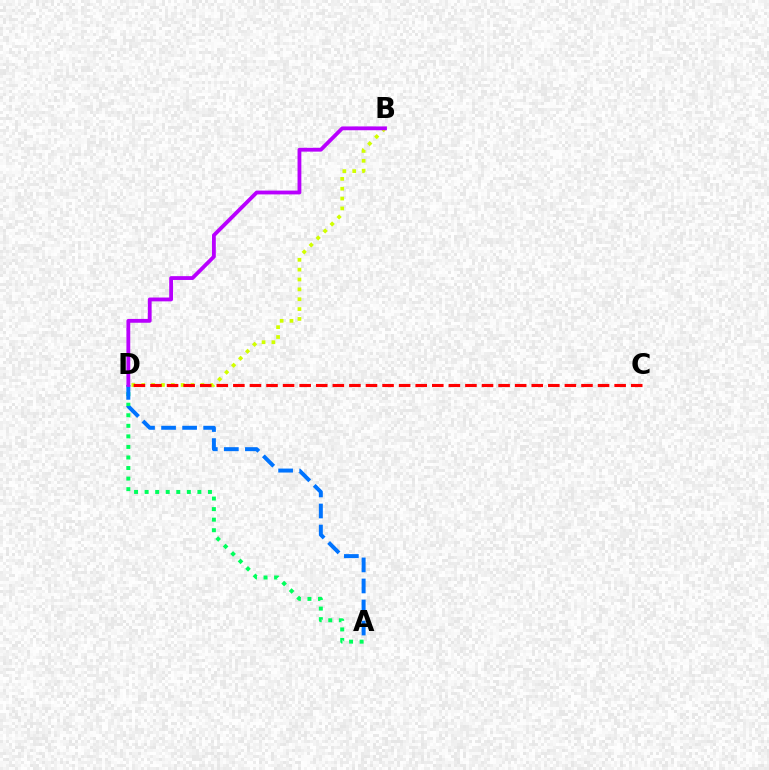{('A', 'D'): [{'color': '#00ff5c', 'line_style': 'dotted', 'thickness': 2.87}, {'color': '#0074ff', 'line_style': 'dashed', 'thickness': 2.86}], ('B', 'D'): [{'color': '#d1ff00', 'line_style': 'dotted', 'thickness': 2.68}, {'color': '#b900ff', 'line_style': 'solid', 'thickness': 2.75}], ('C', 'D'): [{'color': '#ff0000', 'line_style': 'dashed', 'thickness': 2.25}]}